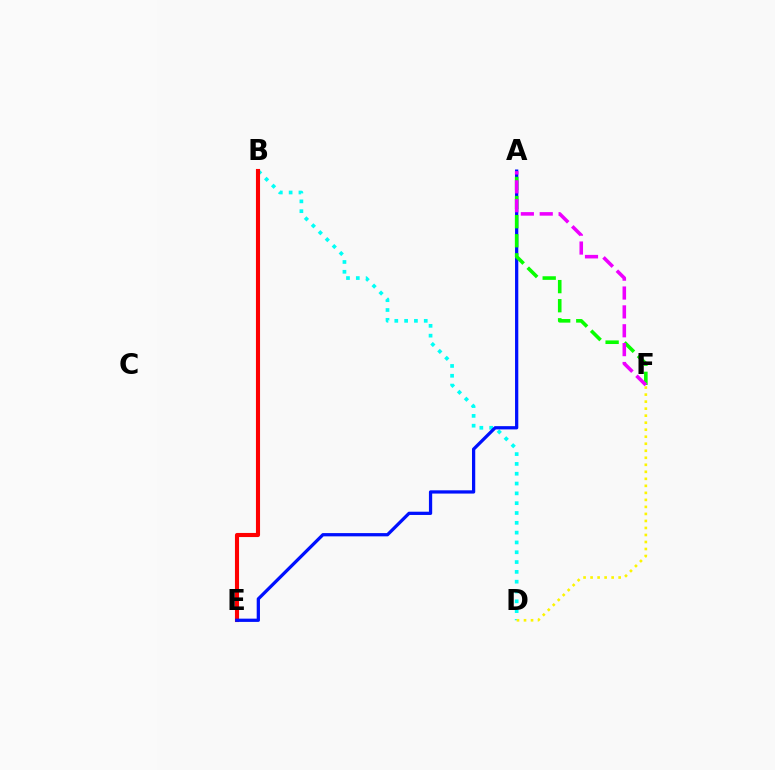{('B', 'D'): [{'color': '#00fff6', 'line_style': 'dotted', 'thickness': 2.67}], ('B', 'E'): [{'color': '#ff0000', 'line_style': 'solid', 'thickness': 2.95}], ('A', 'E'): [{'color': '#0010ff', 'line_style': 'solid', 'thickness': 2.35}], ('D', 'F'): [{'color': '#fcf500', 'line_style': 'dotted', 'thickness': 1.91}], ('A', 'F'): [{'color': '#08ff00', 'line_style': 'dashed', 'thickness': 2.59}, {'color': '#ee00ff', 'line_style': 'dashed', 'thickness': 2.56}]}